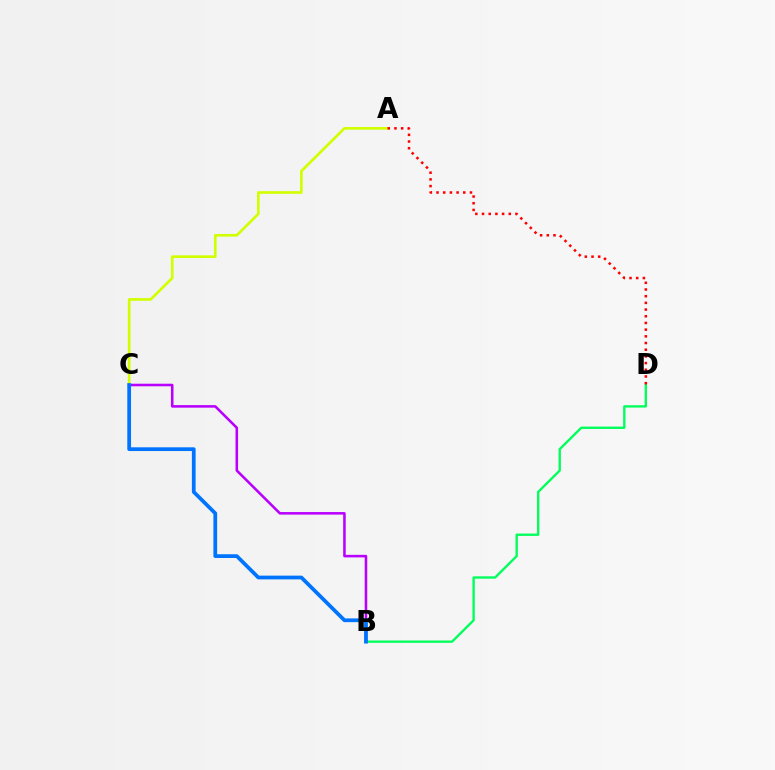{('B', 'C'): [{'color': '#b900ff', 'line_style': 'solid', 'thickness': 1.85}, {'color': '#0074ff', 'line_style': 'solid', 'thickness': 2.69}], ('A', 'C'): [{'color': '#d1ff00', 'line_style': 'solid', 'thickness': 1.92}], ('B', 'D'): [{'color': '#00ff5c', 'line_style': 'solid', 'thickness': 1.7}], ('A', 'D'): [{'color': '#ff0000', 'line_style': 'dotted', 'thickness': 1.82}]}